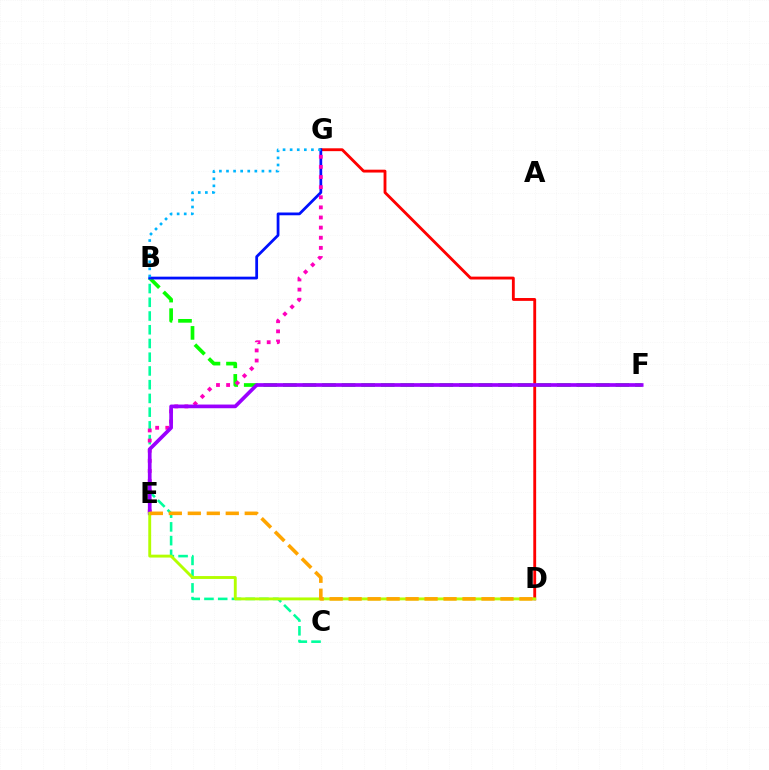{('D', 'G'): [{'color': '#ff0000', 'line_style': 'solid', 'thickness': 2.05}], ('B', 'F'): [{'color': '#08ff00', 'line_style': 'dashed', 'thickness': 2.66}], ('B', 'C'): [{'color': '#00ff9d', 'line_style': 'dashed', 'thickness': 1.87}], ('B', 'G'): [{'color': '#0010ff', 'line_style': 'solid', 'thickness': 1.99}, {'color': '#00b5ff', 'line_style': 'dotted', 'thickness': 1.93}], ('E', 'G'): [{'color': '#ff00bd', 'line_style': 'dotted', 'thickness': 2.75}], ('E', 'F'): [{'color': '#9b00ff', 'line_style': 'solid', 'thickness': 2.65}], ('D', 'E'): [{'color': '#b3ff00', 'line_style': 'solid', 'thickness': 2.08}, {'color': '#ffa500', 'line_style': 'dashed', 'thickness': 2.58}]}